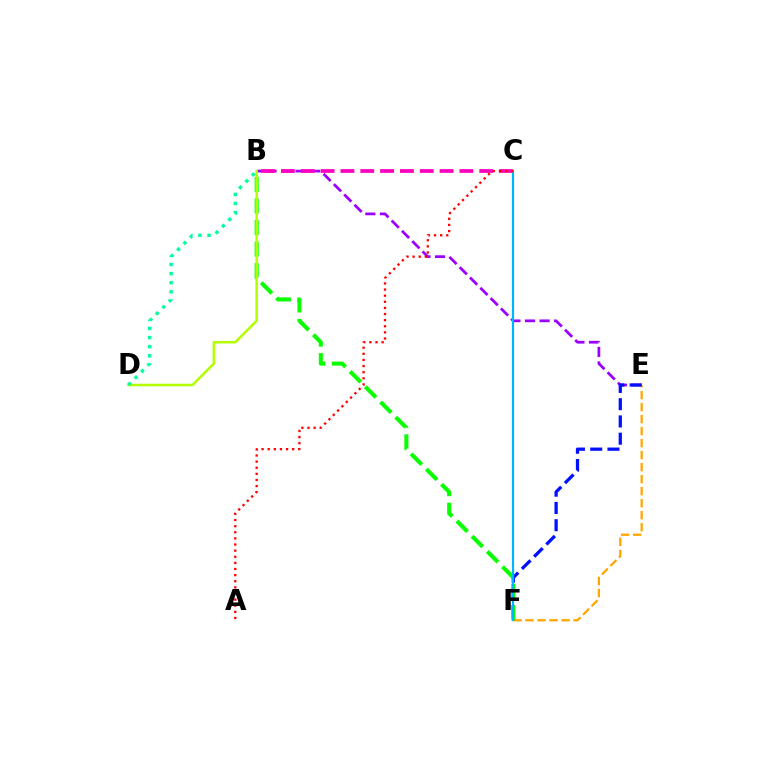{('B', 'E'): [{'color': '#9b00ff', 'line_style': 'dashed', 'thickness': 1.98}], ('E', 'F'): [{'color': '#ffa500', 'line_style': 'dashed', 'thickness': 1.63}, {'color': '#0010ff', 'line_style': 'dashed', 'thickness': 2.35}], ('B', 'F'): [{'color': '#08ff00', 'line_style': 'dashed', 'thickness': 2.92}], ('B', 'C'): [{'color': '#ff00bd', 'line_style': 'dashed', 'thickness': 2.69}], ('B', 'D'): [{'color': '#b3ff00', 'line_style': 'solid', 'thickness': 1.82}, {'color': '#00ff9d', 'line_style': 'dotted', 'thickness': 2.47}], ('C', 'F'): [{'color': '#00b5ff', 'line_style': 'solid', 'thickness': 1.57}], ('A', 'C'): [{'color': '#ff0000', 'line_style': 'dotted', 'thickness': 1.66}]}